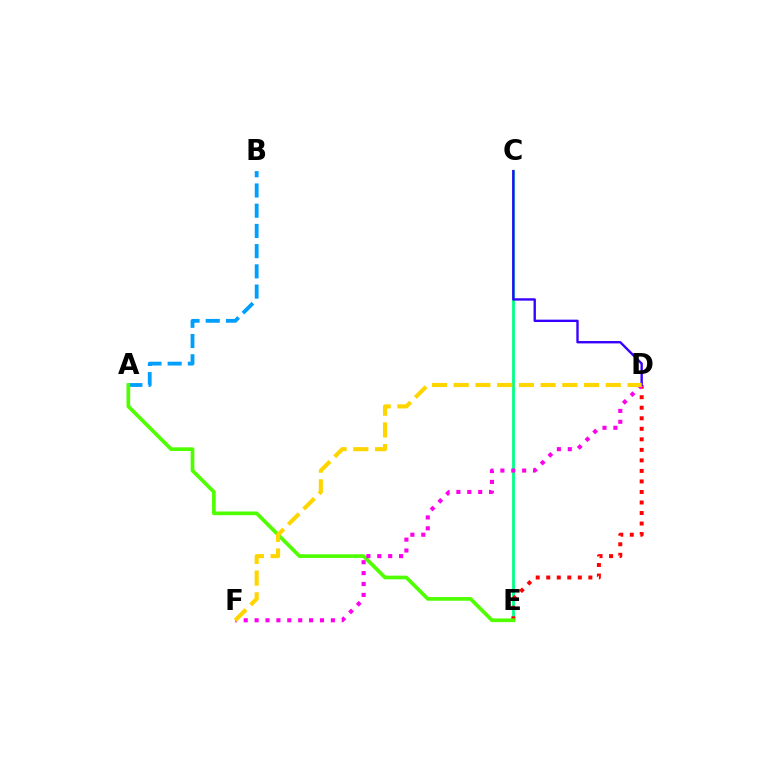{('A', 'B'): [{'color': '#009eff', 'line_style': 'dashed', 'thickness': 2.75}], ('C', 'E'): [{'color': '#00ff86', 'line_style': 'solid', 'thickness': 2.0}], ('D', 'E'): [{'color': '#ff0000', 'line_style': 'dotted', 'thickness': 2.86}], ('A', 'E'): [{'color': '#4fff00', 'line_style': 'solid', 'thickness': 2.66}], ('C', 'D'): [{'color': '#3700ff', 'line_style': 'solid', 'thickness': 1.71}], ('D', 'F'): [{'color': '#ff00ed', 'line_style': 'dotted', 'thickness': 2.96}, {'color': '#ffd500', 'line_style': 'dashed', 'thickness': 2.95}]}